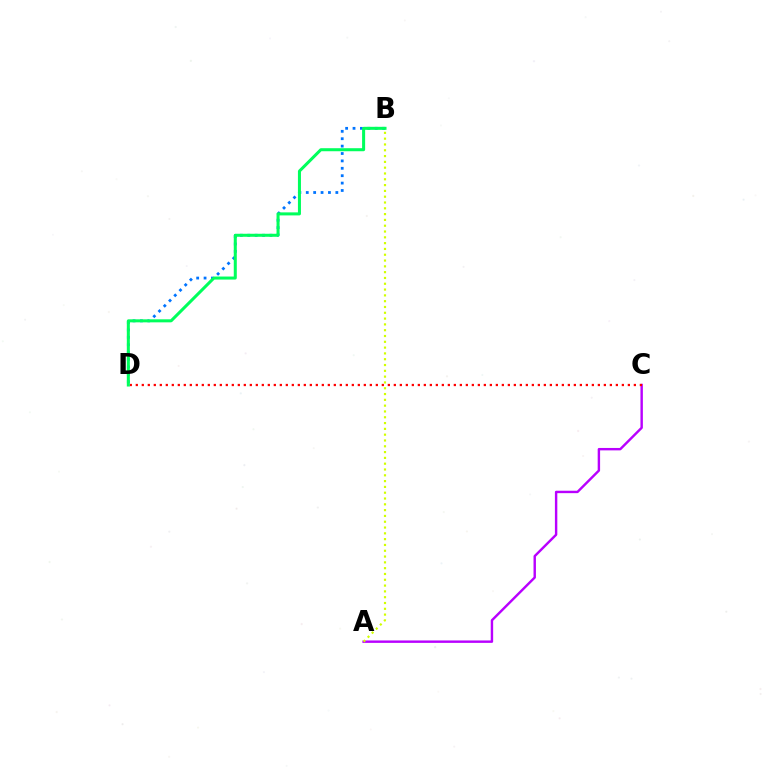{('A', 'C'): [{'color': '#b900ff', 'line_style': 'solid', 'thickness': 1.74}], ('A', 'B'): [{'color': '#d1ff00', 'line_style': 'dotted', 'thickness': 1.58}], ('B', 'D'): [{'color': '#0074ff', 'line_style': 'dotted', 'thickness': 2.01}, {'color': '#00ff5c', 'line_style': 'solid', 'thickness': 2.18}], ('C', 'D'): [{'color': '#ff0000', 'line_style': 'dotted', 'thickness': 1.63}]}